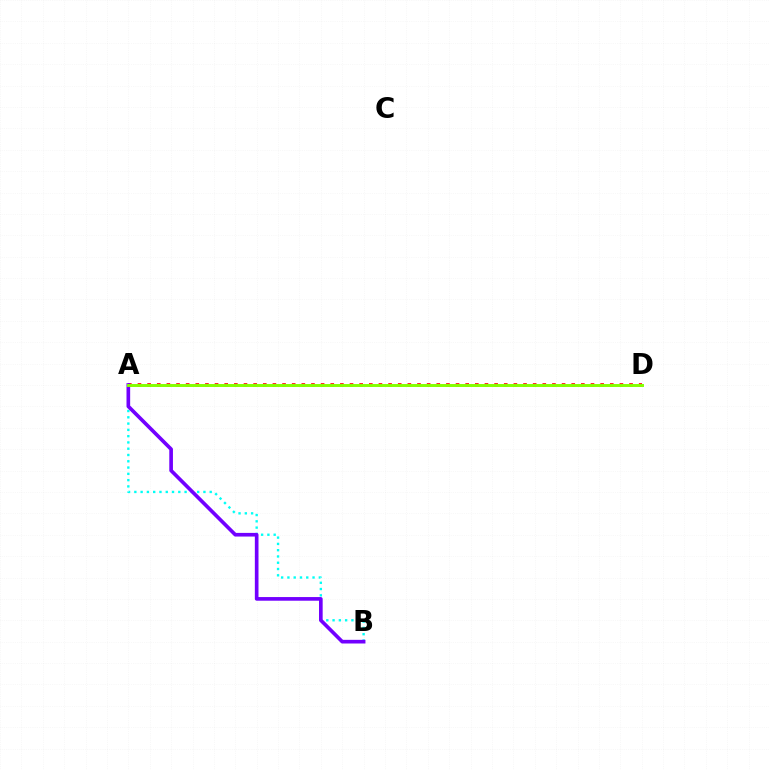{('A', 'D'): [{'color': '#ff0000', 'line_style': 'dotted', 'thickness': 2.62}, {'color': '#84ff00', 'line_style': 'solid', 'thickness': 2.12}], ('A', 'B'): [{'color': '#00fff6', 'line_style': 'dotted', 'thickness': 1.71}, {'color': '#7200ff', 'line_style': 'solid', 'thickness': 2.63}]}